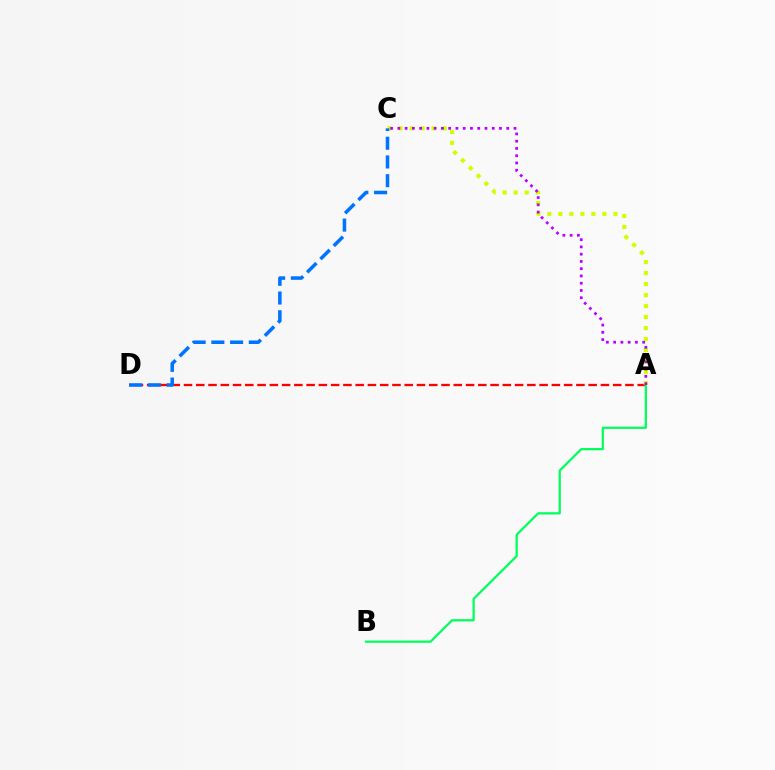{('A', 'D'): [{'color': '#ff0000', 'line_style': 'dashed', 'thickness': 1.67}], ('A', 'C'): [{'color': '#d1ff00', 'line_style': 'dotted', 'thickness': 2.99}, {'color': '#b900ff', 'line_style': 'dotted', 'thickness': 1.97}], ('A', 'B'): [{'color': '#00ff5c', 'line_style': 'solid', 'thickness': 1.62}], ('C', 'D'): [{'color': '#0074ff', 'line_style': 'dashed', 'thickness': 2.54}]}